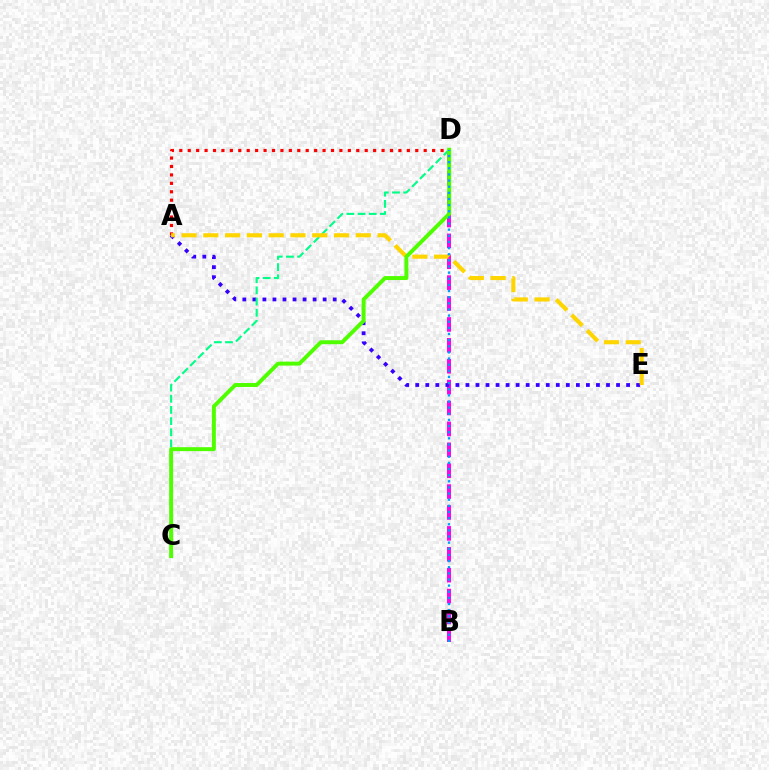{('B', 'D'): [{'color': '#ff00ed', 'line_style': 'dashed', 'thickness': 2.84}, {'color': '#009eff', 'line_style': 'dotted', 'thickness': 1.67}], ('A', 'D'): [{'color': '#ff0000', 'line_style': 'dotted', 'thickness': 2.29}], ('A', 'E'): [{'color': '#3700ff', 'line_style': 'dotted', 'thickness': 2.73}, {'color': '#ffd500', 'line_style': 'dashed', 'thickness': 2.96}], ('C', 'D'): [{'color': '#00ff86', 'line_style': 'dashed', 'thickness': 1.52}, {'color': '#4fff00', 'line_style': 'solid', 'thickness': 2.84}]}